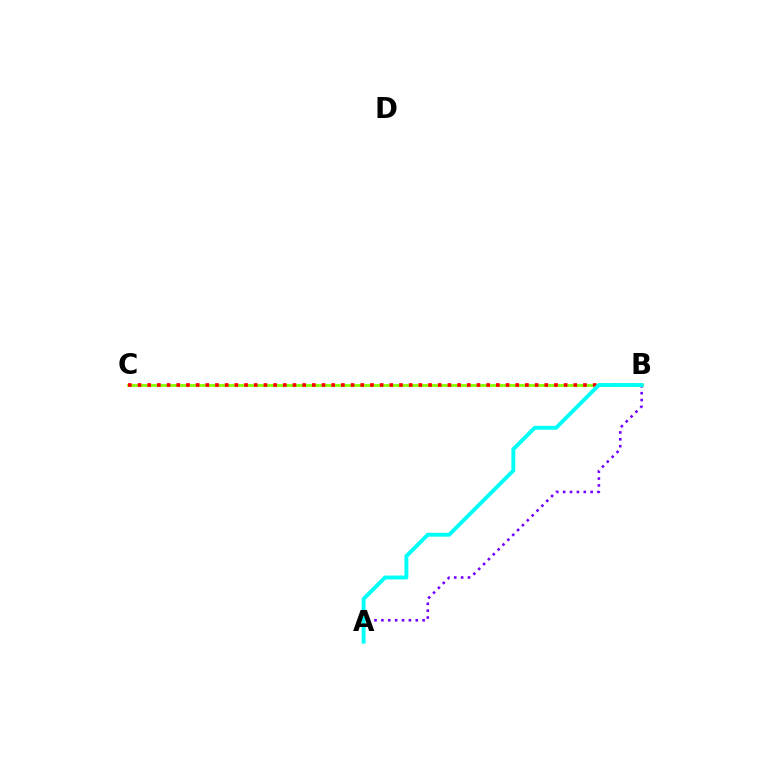{('B', 'C'): [{'color': '#84ff00', 'line_style': 'solid', 'thickness': 1.99}, {'color': '#ff0000', 'line_style': 'dotted', 'thickness': 2.63}], ('A', 'B'): [{'color': '#7200ff', 'line_style': 'dotted', 'thickness': 1.87}, {'color': '#00fff6', 'line_style': 'solid', 'thickness': 2.81}]}